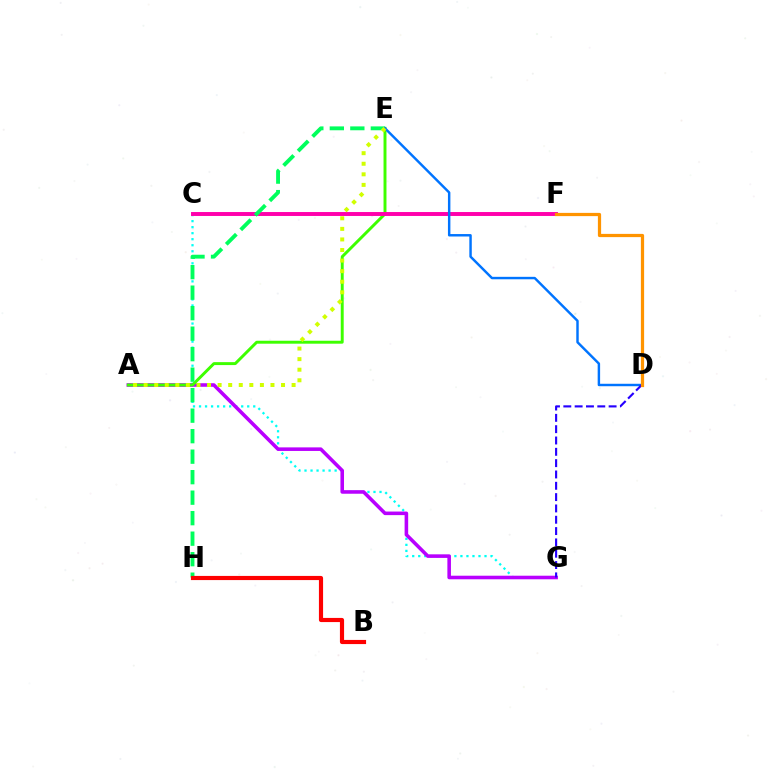{('C', 'G'): [{'color': '#00fff6', 'line_style': 'dotted', 'thickness': 1.64}], ('A', 'G'): [{'color': '#b900ff', 'line_style': 'solid', 'thickness': 2.57}], ('A', 'E'): [{'color': '#3dff00', 'line_style': 'solid', 'thickness': 2.12}, {'color': '#d1ff00', 'line_style': 'dotted', 'thickness': 2.87}], ('C', 'F'): [{'color': '#ff00ac', 'line_style': 'solid', 'thickness': 2.83}], ('E', 'H'): [{'color': '#00ff5c', 'line_style': 'dashed', 'thickness': 2.79}], ('D', 'E'): [{'color': '#0074ff', 'line_style': 'solid', 'thickness': 1.76}], ('B', 'H'): [{'color': '#ff0000', 'line_style': 'solid', 'thickness': 2.99}], ('D', 'G'): [{'color': '#2500ff', 'line_style': 'dashed', 'thickness': 1.54}], ('D', 'F'): [{'color': '#ff9400', 'line_style': 'solid', 'thickness': 2.32}]}